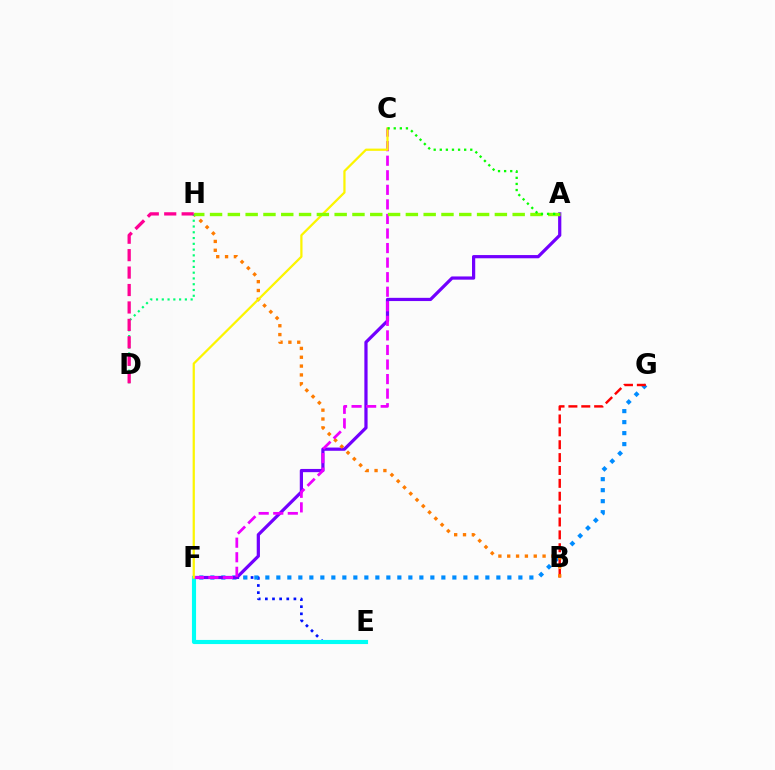{('E', 'F'): [{'color': '#0010ff', 'line_style': 'dotted', 'thickness': 1.94}, {'color': '#00fff6', 'line_style': 'solid', 'thickness': 2.96}], ('F', 'G'): [{'color': '#008cff', 'line_style': 'dotted', 'thickness': 2.99}], ('A', 'F'): [{'color': '#7200ff', 'line_style': 'solid', 'thickness': 2.32}], ('B', 'G'): [{'color': '#ff0000', 'line_style': 'dashed', 'thickness': 1.75}], ('B', 'H'): [{'color': '#ff7c00', 'line_style': 'dotted', 'thickness': 2.4}], ('C', 'F'): [{'color': '#ee00ff', 'line_style': 'dashed', 'thickness': 1.98}, {'color': '#fcf500', 'line_style': 'solid', 'thickness': 1.62}], ('D', 'H'): [{'color': '#00ff74', 'line_style': 'dotted', 'thickness': 1.57}, {'color': '#ff0094', 'line_style': 'dashed', 'thickness': 2.37}], ('A', 'H'): [{'color': '#84ff00', 'line_style': 'dashed', 'thickness': 2.42}], ('A', 'C'): [{'color': '#08ff00', 'line_style': 'dotted', 'thickness': 1.66}]}